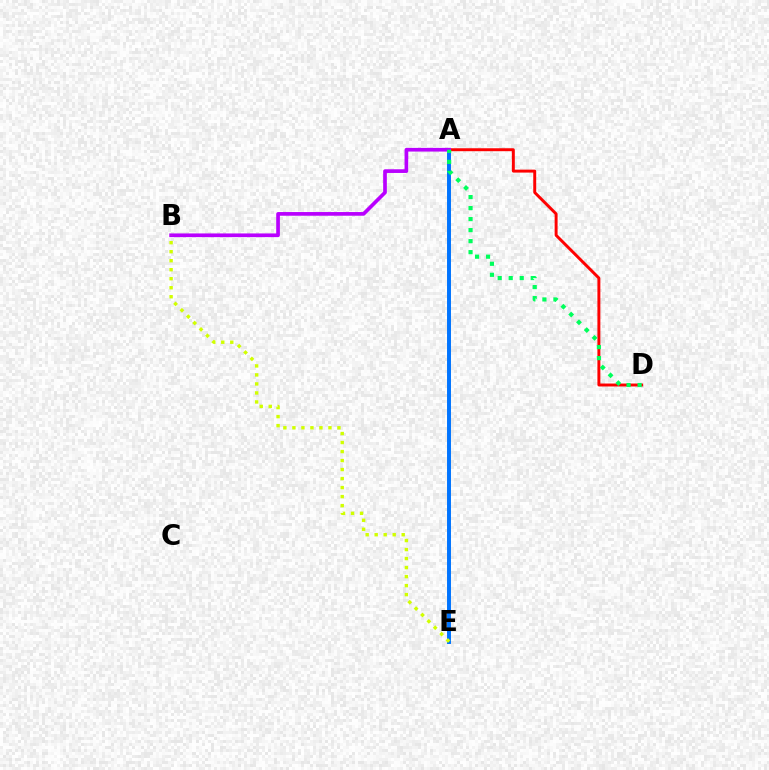{('A', 'E'): [{'color': '#0074ff', 'line_style': 'solid', 'thickness': 2.84}], ('A', 'D'): [{'color': '#ff0000', 'line_style': 'solid', 'thickness': 2.12}, {'color': '#00ff5c', 'line_style': 'dotted', 'thickness': 2.99}], ('A', 'B'): [{'color': '#b900ff', 'line_style': 'solid', 'thickness': 2.65}], ('B', 'E'): [{'color': '#d1ff00', 'line_style': 'dotted', 'thickness': 2.45}]}